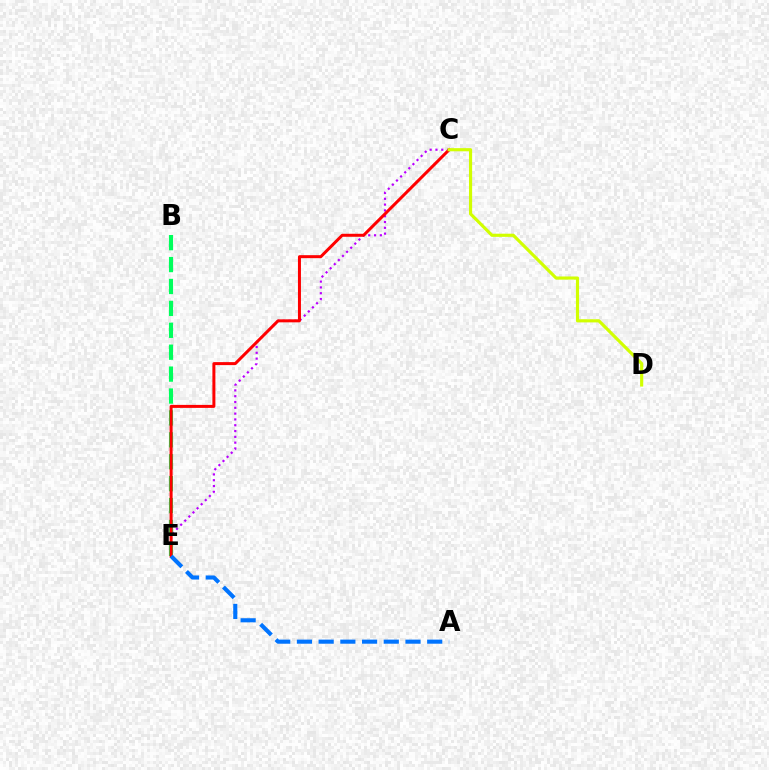{('C', 'E'): [{'color': '#b900ff', 'line_style': 'dotted', 'thickness': 1.58}, {'color': '#ff0000', 'line_style': 'solid', 'thickness': 2.16}], ('B', 'E'): [{'color': '#00ff5c', 'line_style': 'dashed', 'thickness': 2.98}], ('C', 'D'): [{'color': '#d1ff00', 'line_style': 'solid', 'thickness': 2.27}], ('A', 'E'): [{'color': '#0074ff', 'line_style': 'dashed', 'thickness': 2.95}]}